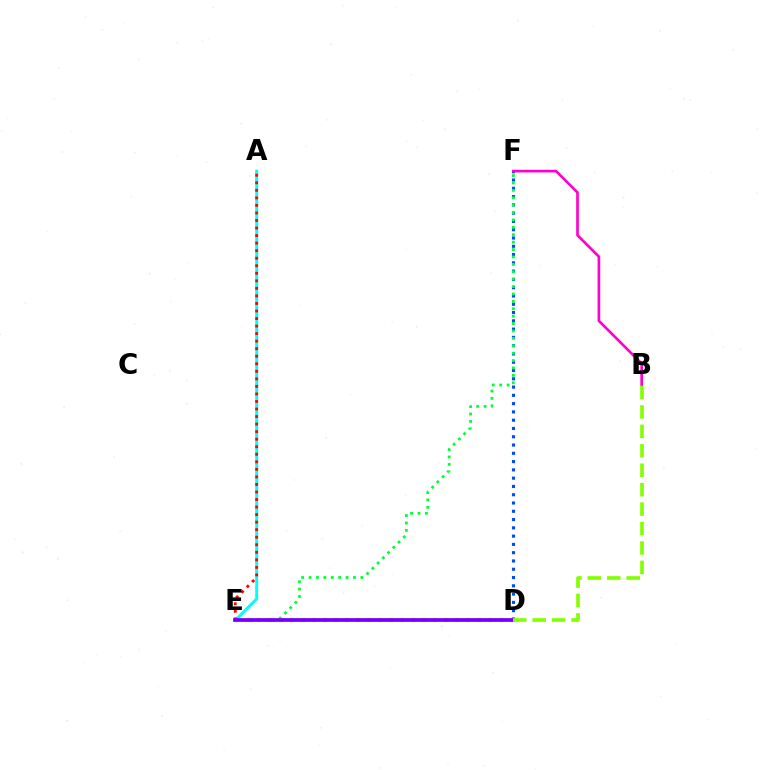{('D', 'F'): [{'color': '#004bff', 'line_style': 'dotted', 'thickness': 2.25}], ('E', 'F'): [{'color': '#00ff39', 'line_style': 'dotted', 'thickness': 2.01}], ('B', 'F'): [{'color': '#ff00cf', 'line_style': 'solid', 'thickness': 1.91}], ('D', 'E'): [{'color': '#ffbd00', 'line_style': 'dotted', 'thickness': 2.99}, {'color': '#7200ff', 'line_style': 'solid', 'thickness': 2.68}], ('A', 'E'): [{'color': '#00fff6', 'line_style': 'solid', 'thickness': 2.12}, {'color': '#ff0000', 'line_style': 'dotted', 'thickness': 2.05}], ('B', 'D'): [{'color': '#84ff00', 'line_style': 'dashed', 'thickness': 2.64}]}